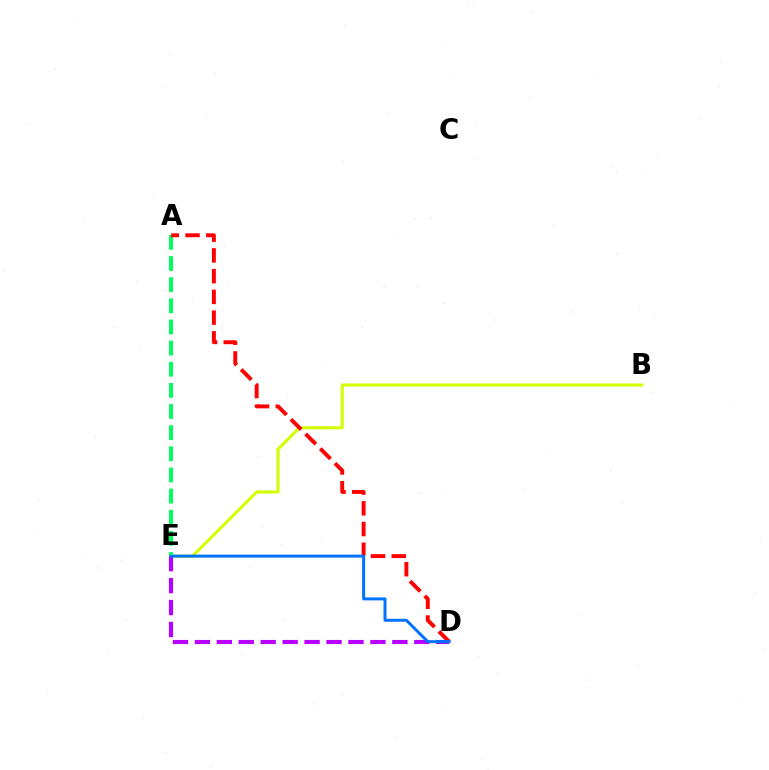{('A', 'E'): [{'color': '#00ff5c', 'line_style': 'dashed', 'thickness': 2.87}], ('B', 'E'): [{'color': '#d1ff00', 'line_style': 'solid', 'thickness': 2.21}], ('A', 'D'): [{'color': '#ff0000', 'line_style': 'dashed', 'thickness': 2.82}], ('D', 'E'): [{'color': '#b900ff', 'line_style': 'dashed', 'thickness': 2.98}, {'color': '#0074ff', 'line_style': 'solid', 'thickness': 2.15}]}